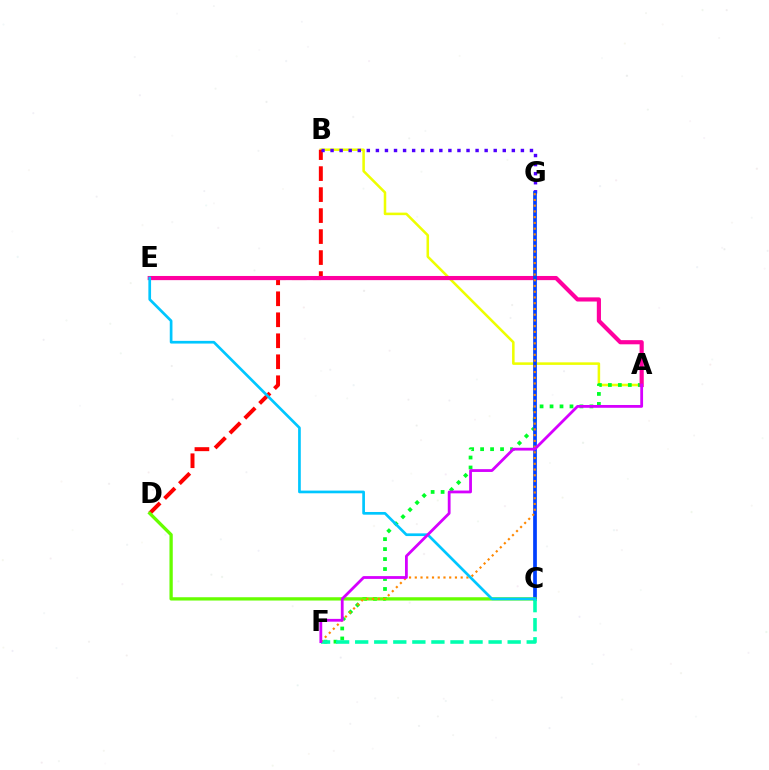{('A', 'B'): [{'color': '#eeff00', 'line_style': 'solid', 'thickness': 1.83}], ('A', 'F'): [{'color': '#00ff27', 'line_style': 'dotted', 'thickness': 2.71}, {'color': '#d600ff', 'line_style': 'solid', 'thickness': 2.01}], ('B', 'D'): [{'color': '#ff0000', 'line_style': 'dashed', 'thickness': 2.85}], ('B', 'G'): [{'color': '#4f00ff', 'line_style': 'dotted', 'thickness': 2.46}], ('A', 'E'): [{'color': '#ff00a0', 'line_style': 'solid', 'thickness': 2.99}], ('C', 'G'): [{'color': '#003fff', 'line_style': 'solid', 'thickness': 2.67}], ('C', 'D'): [{'color': '#66ff00', 'line_style': 'solid', 'thickness': 2.37}], ('C', 'F'): [{'color': '#00ffaf', 'line_style': 'dashed', 'thickness': 2.59}], ('F', 'G'): [{'color': '#ff8800', 'line_style': 'dotted', 'thickness': 1.56}], ('C', 'E'): [{'color': '#00c7ff', 'line_style': 'solid', 'thickness': 1.94}]}